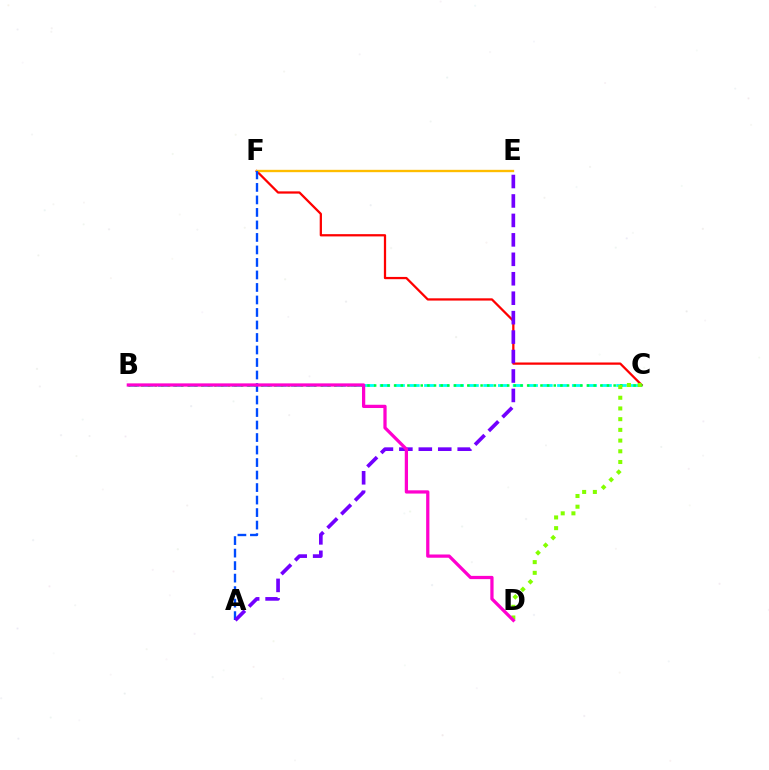{('B', 'C'): [{'color': '#00fff6', 'line_style': 'dashed', 'thickness': 2.01}, {'color': '#00ff39', 'line_style': 'dotted', 'thickness': 1.81}], ('C', 'F'): [{'color': '#ff0000', 'line_style': 'solid', 'thickness': 1.63}], ('E', 'F'): [{'color': '#ffbd00', 'line_style': 'solid', 'thickness': 1.69}], ('A', 'F'): [{'color': '#004bff', 'line_style': 'dashed', 'thickness': 1.7}], ('A', 'E'): [{'color': '#7200ff', 'line_style': 'dashed', 'thickness': 2.64}], ('C', 'D'): [{'color': '#84ff00', 'line_style': 'dotted', 'thickness': 2.91}], ('B', 'D'): [{'color': '#ff00cf', 'line_style': 'solid', 'thickness': 2.34}]}